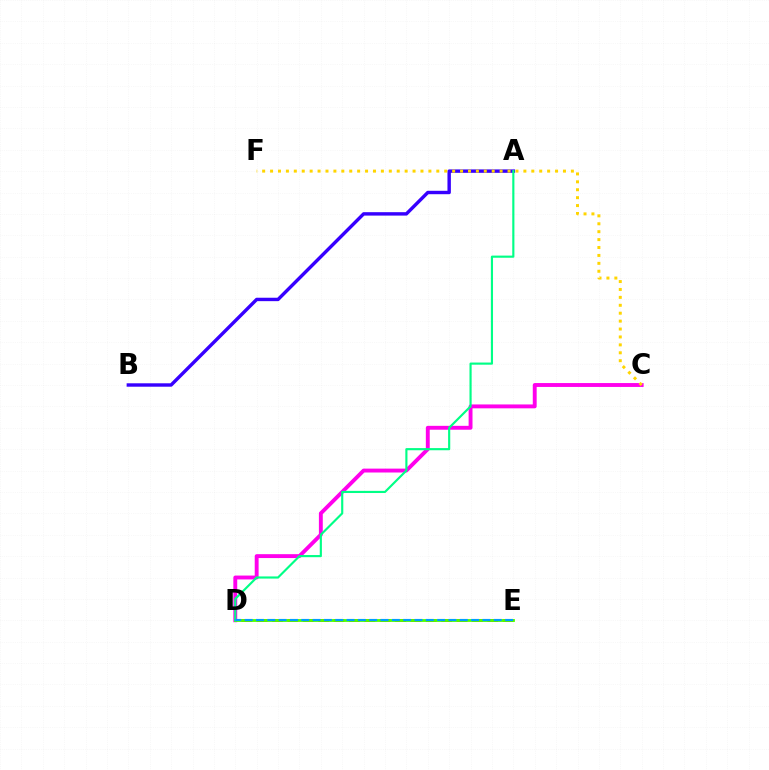{('D', 'E'): [{'color': '#ff0000', 'line_style': 'dashed', 'thickness': 2.09}, {'color': '#4fff00', 'line_style': 'solid', 'thickness': 2.03}, {'color': '#009eff', 'line_style': 'dashed', 'thickness': 1.54}], ('A', 'B'): [{'color': '#3700ff', 'line_style': 'solid', 'thickness': 2.46}], ('C', 'D'): [{'color': '#ff00ed', 'line_style': 'solid', 'thickness': 2.8}], ('A', 'D'): [{'color': '#00ff86', 'line_style': 'solid', 'thickness': 1.55}], ('C', 'F'): [{'color': '#ffd500', 'line_style': 'dotted', 'thickness': 2.15}]}